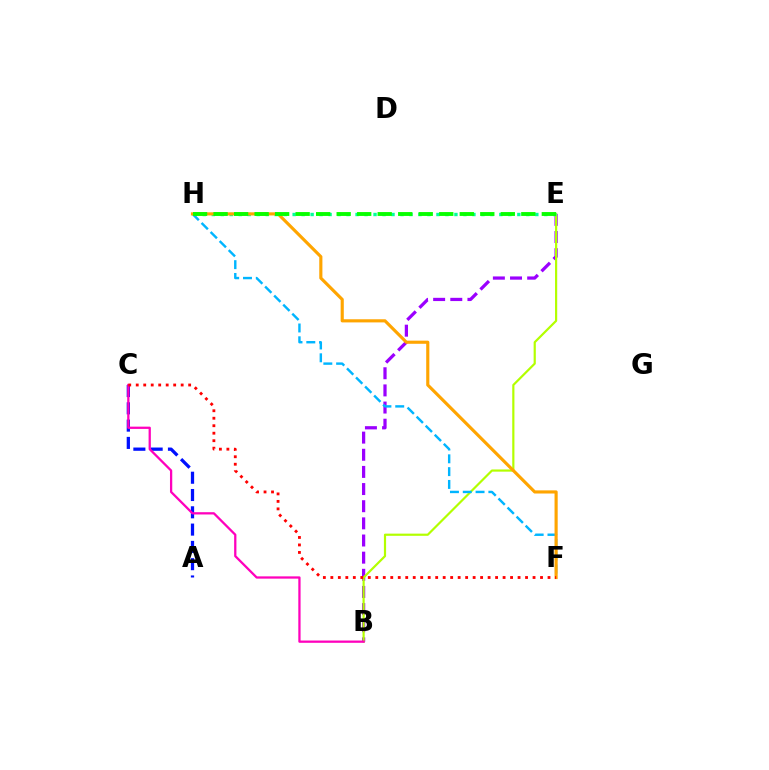{('B', 'E'): [{'color': '#9b00ff', 'line_style': 'dashed', 'thickness': 2.33}, {'color': '#b3ff00', 'line_style': 'solid', 'thickness': 1.57}], ('E', 'H'): [{'color': '#00ff9d', 'line_style': 'dotted', 'thickness': 2.44}, {'color': '#08ff00', 'line_style': 'dashed', 'thickness': 2.79}], ('A', 'C'): [{'color': '#0010ff', 'line_style': 'dashed', 'thickness': 2.35}], ('F', 'H'): [{'color': '#00b5ff', 'line_style': 'dashed', 'thickness': 1.74}, {'color': '#ffa500', 'line_style': 'solid', 'thickness': 2.26}], ('B', 'C'): [{'color': '#ff00bd', 'line_style': 'solid', 'thickness': 1.64}], ('C', 'F'): [{'color': '#ff0000', 'line_style': 'dotted', 'thickness': 2.03}]}